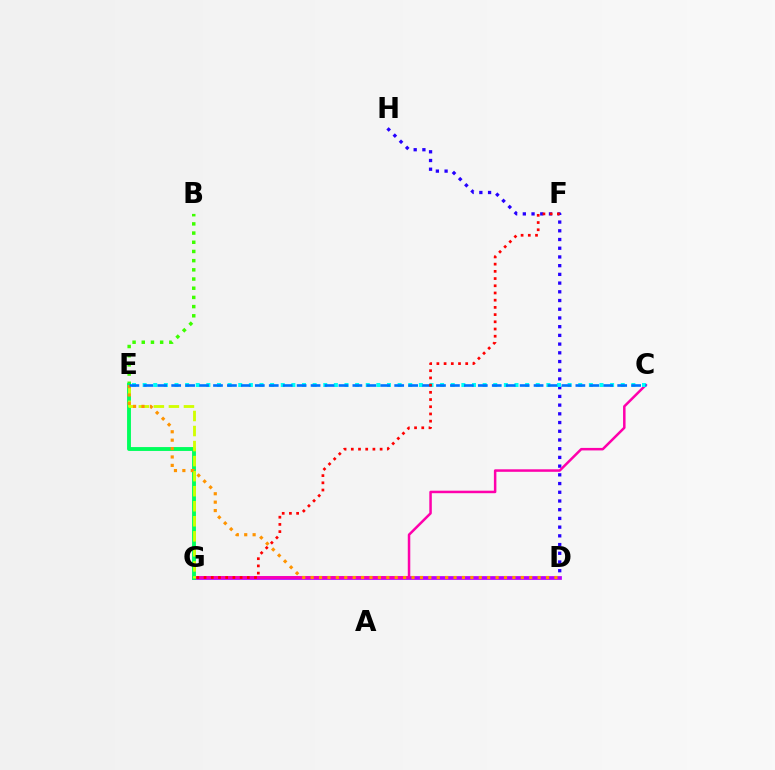{('B', 'E'): [{'color': '#3dff00', 'line_style': 'dotted', 'thickness': 2.5}], ('D', 'H'): [{'color': '#2500ff', 'line_style': 'dotted', 'thickness': 2.37}], ('D', 'G'): [{'color': '#b900ff', 'line_style': 'solid', 'thickness': 2.69}], ('C', 'G'): [{'color': '#ff00ac', 'line_style': 'solid', 'thickness': 1.8}], ('C', 'E'): [{'color': '#00fff6', 'line_style': 'dotted', 'thickness': 2.89}, {'color': '#0074ff', 'line_style': 'dashed', 'thickness': 1.89}], ('E', 'G'): [{'color': '#00ff5c', 'line_style': 'solid', 'thickness': 2.79}, {'color': '#d1ff00', 'line_style': 'dashed', 'thickness': 2.04}], ('D', 'E'): [{'color': '#ff9400', 'line_style': 'dotted', 'thickness': 2.28}], ('F', 'G'): [{'color': '#ff0000', 'line_style': 'dotted', 'thickness': 1.96}]}